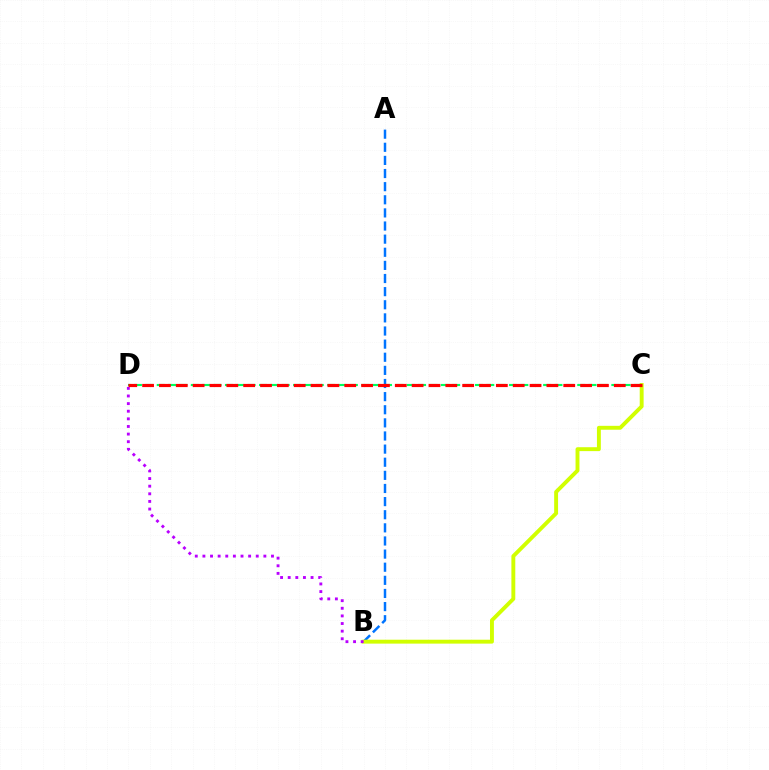{('A', 'B'): [{'color': '#0074ff', 'line_style': 'dashed', 'thickness': 1.78}], ('B', 'C'): [{'color': '#d1ff00', 'line_style': 'solid', 'thickness': 2.81}], ('C', 'D'): [{'color': '#00ff5c', 'line_style': 'dashed', 'thickness': 1.54}, {'color': '#ff0000', 'line_style': 'dashed', 'thickness': 2.29}], ('B', 'D'): [{'color': '#b900ff', 'line_style': 'dotted', 'thickness': 2.07}]}